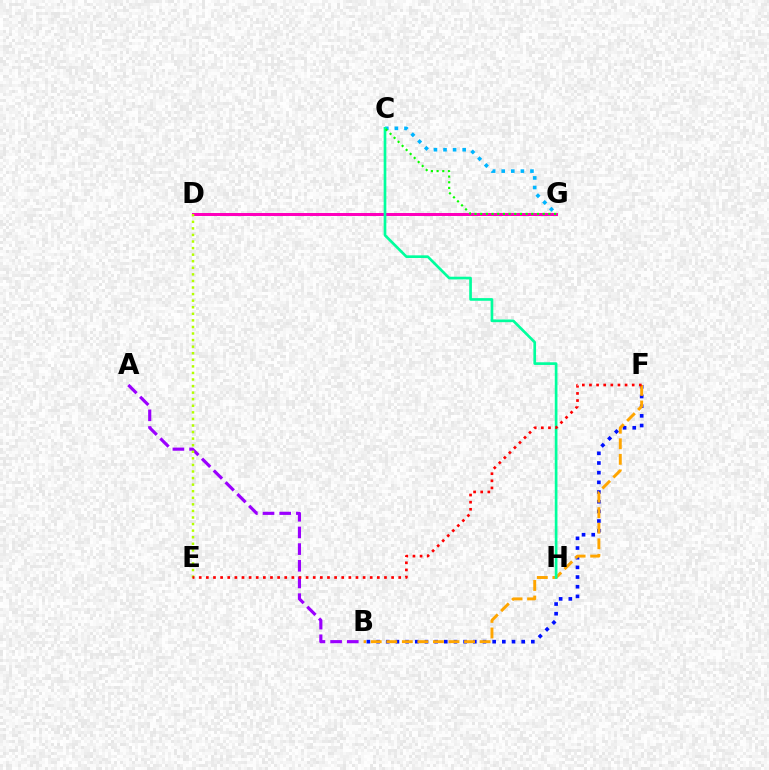{('C', 'G'): [{'color': '#00b5ff', 'line_style': 'dotted', 'thickness': 2.6}, {'color': '#08ff00', 'line_style': 'dotted', 'thickness': 1.54}], ('D', 'G'): [{'color': '#ff00bd', 'line_style': 'solid', 'thickness': 2.16}], ('B', 'F'): [{'color': '#0010ff', 'line_style': 'dotted', 'thickness': 2.63}, {'color': '#ffa500', 'line_style': 'dashed', 'thickness': 2.11}], ('C', 'H'): [{'color': '#00ff9d', 'line_style': 'solid', 'thickness': 1.93}], ('A', 'B'): [{'color': '#9b00ff', 'line_style': 'dashed', 'thickness': 2.26}], ('D', 'E'): [{'color': '#b3ff00', 'line_style': 'dotted', 'thickness': 1.79}], ('E', 'F'): [{'color': '#ff0000', 'line_style': 'dotted', 'thickness': 1.94}]}